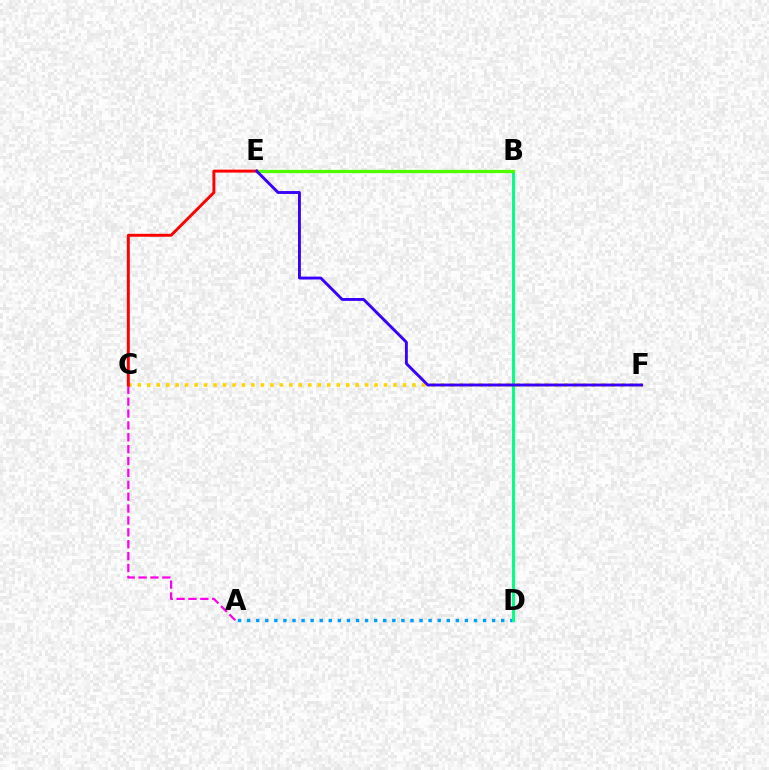{('A', 'D'): [{'color': '#009eff', 'line_style': 'dotted', 'thickness': 2.47}], ('C', 'F'): [{'color': '#ffd500', 'line_style': 'dotted', 'thickness': 2.57}], ('A', 'C'): [{'color': '#ff00ed', 'line_style': 'dashed', 'thickness': 1.61}], ('B', 'D'): [{'color': '#00ff86', 'line_style': 'solid', 'thickness': 2.11}], ('B', 'E'): [{'color': '#4fff00', 'line_style': 'solid', 'thickness': 2.34}], ('C', 'E'): [{'color': '#ff0000', 'line_style': 'solid', 'thickness': 2.12}], ('E', 'F'): [{'color': '#3700ff', 'line_style': 'solid', 'thickness': 2.08}]}